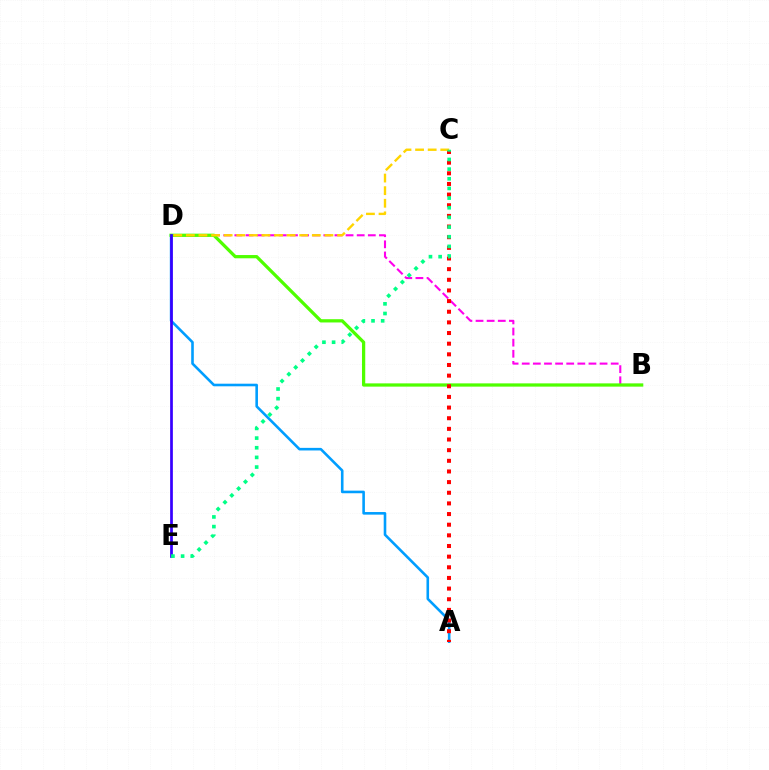{('A', 'D'): [{'color': '#009eff', 'line_style': 'solid', 'thickness': 1.87}], ('B', 'D'): [{'color': '#ff00ed', 'line_style': 'dashed', 'thickness': 1.51}, {'color': '#4fff00', 'line_style': 'solid', 'thickness': 2.34}], ('A', 'C'): [{'color': '#ff0000', 'line_style': 'dotted', 'thickness': 2.89}], ('C', 'D'): [{'color': '#ffd500', 'line_style': 'dashed', 'thickness': 1.71}], ('D', 'E'): [{'color': '#3700ff', 'line_style': 'solid', 'thickness': 1.96}], ('C', 'E'): [{'color': '#00ff86', 'line_style': 'dotted', 'thickness': 2.62}]}